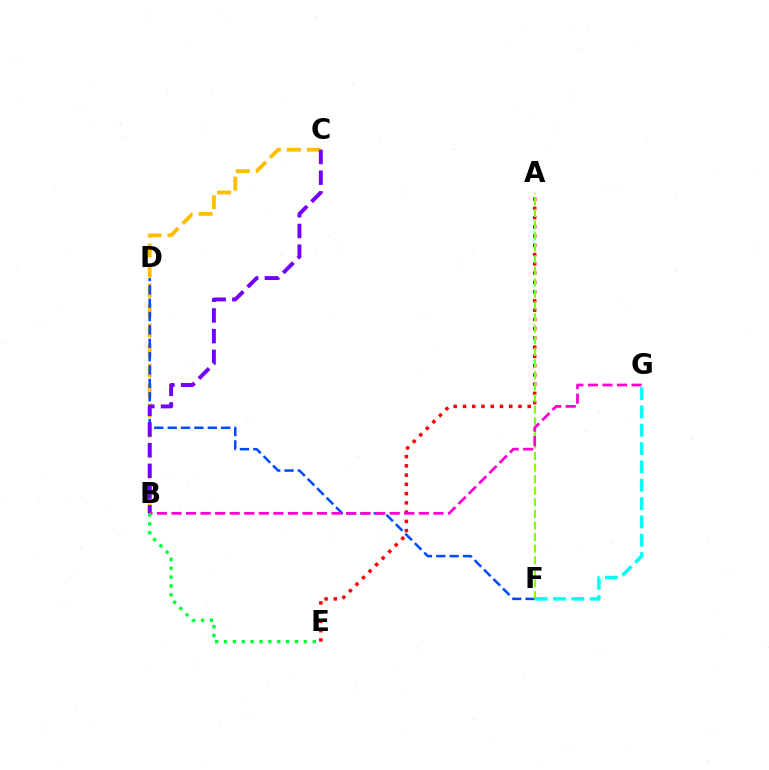{('B', 'C'): [{'color': '#ffbd00', 'line_style': 'dashed', 'thickness': 2.72}, {'color': '#7200ff', 'line_style': 'dashed', 'thickness': 2.81}], ('D', 'F'): [{'color': '#004bff', 'line_style': 'dashed', 'thickness': 1.82}], ('A', 'E'): [{'color': '#ff0000', 'line_style': 'dotted', 'thickness': 2.51}], ('A', 'F'): [{'color': '#84ff00', 'line_style': 'dashed', 'thickness': 1.57}], ('B', 'G'): [{'color': '#ff00cf', 'line_style': 'dashed', 'thickness': 1.98}], ('B', 'E'): [{'color': '#00ff39', 'line_style': 'dotted', 'thickness': 2.41}], ('F', 'G'): [{'color': '#00fff6', 'line_style': 'dashed', 'thickness': 2.49}]}